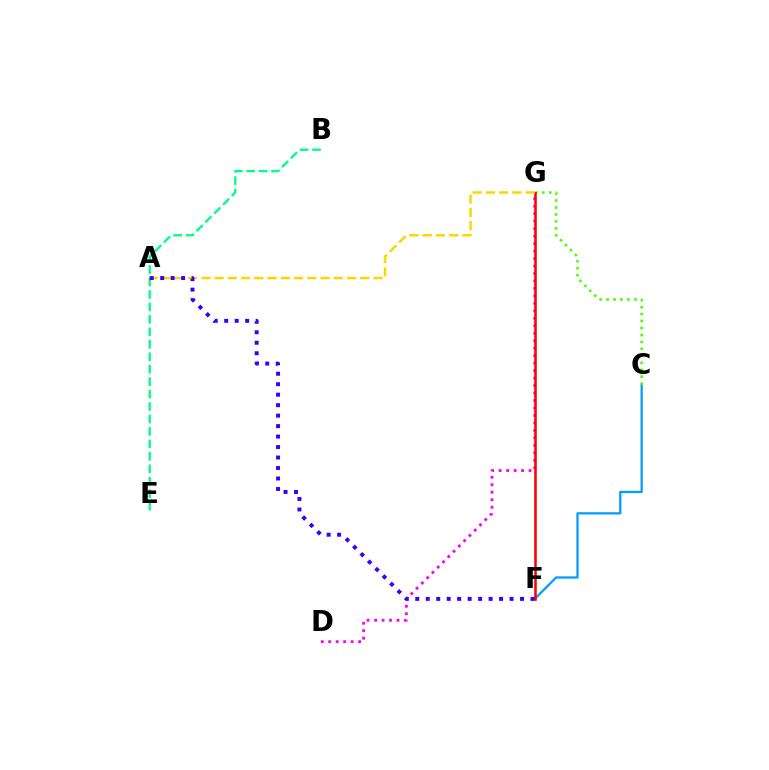{('D', 'G'): [{'color': '#ff00ed', 'line_style': 'dotted', 'thickness': 2.03}], ('C', 'F'): [{'color': '#009eff', 'line_style': 'solid', 'thickness': 1.63}], ('C', 'G'): [{'color': '#4fff00', 'line_style': 'dotted', 'thickness': 1.89}], ('F', 'G'): [{'color': '#ff0000', 'line_style': 'solid', 'thickness': 1.84}], ('A', 'G'): [{'color': '#ffd500', 'line_style': 'dashed', 'thickness': 1.8}], ('B', 'E'): [{'color': '#00ff86', 'line_style': 'dashed', 'thickness': 1.69}], ('A', 'F'): [{'color': '#3700ff', 'line_style': 'dotted', 'thickness': 2.85}]}